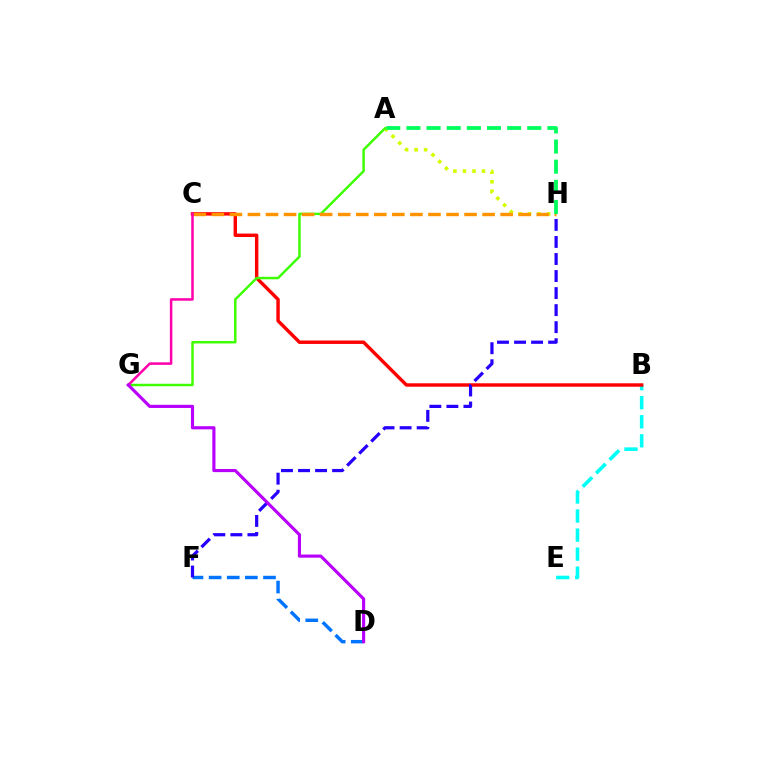{('B', 'E'): [{'color': '#00fff6', 'line_style': 'dashed', 'thickness': 2.59}], ('A', 'H'): [{'color': '#d1ff00', 'line_style': 'dotted', 'thickness': 2.59}, {'color': '#00ff5c', 'line_style': 'dashed', 'thickness': 2.74}], ('B', 'C'): [{'color': '#ff0000', 'line_style': 'solid', 'thickness': 2.47}], ('D', 'F'): [{'color': '#0074ff', 'line_style': 'dashed', 'thickness': 2.46}], ('A', 'G'): [{'color': '#3dff00', 'line_style': 'solid', 'thickness': 1.77}], ('C', 'H'): [{'color': '#ff9400', 'line_style': 'dashed', 'thickness': 2.45}], ('C', 'G'): [{'color': '#ff00ac', 'line_style': 'solid', 'thickness': 1.82}], ('F', 'H'): [{'color': '#2500ff', 'line_style': 'dashed', 'thickness': 2.32}], ('D', 'G'): [{'color': '#b900ff', 'line_style': 'solid', 'thickness': 2.26}]}